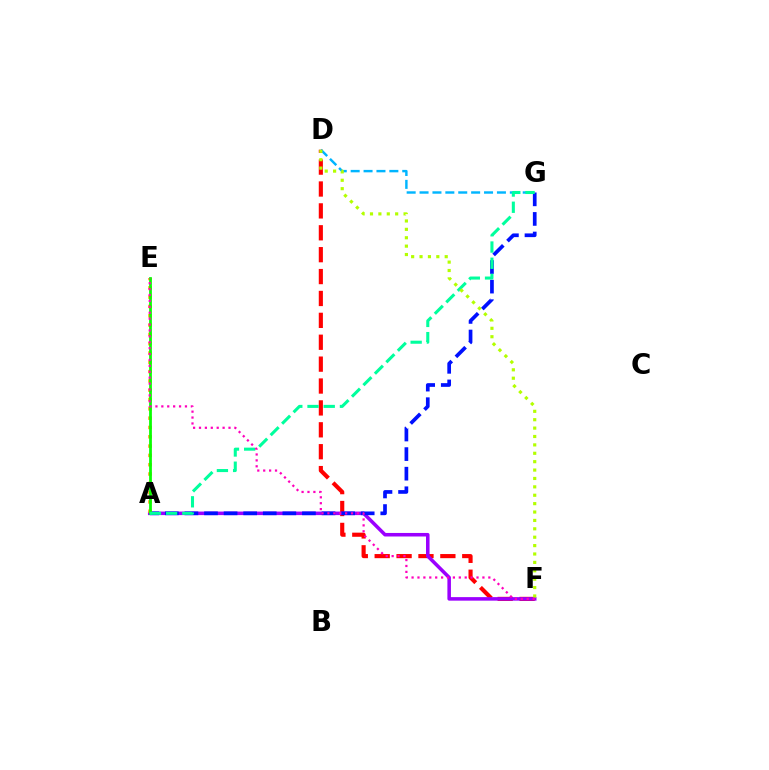{('D', 'F'): [{'color': '#ff0000', 'line_style': 'dashed', 'thickness': 2.97}, {'color': '#b3ff00', 'line_style': 'dotted', 'thickness': 2.28}], ('A', 'F'): [{'color': '#9b00ff', 'line_style': 'solid', 'thickness': 2.55}], ('A', 'G'): [{'color': '#0010ff', 'line_style': 'dashed', 'thickness': 2.66}, {'color': '#00ff9d', 'line_style': 'dashed', 'thickness': 2.2}], ('A', 'E'): [{'color': '#ffa500', 'line_style': 'dotted', 'thickness': 2.53}, {'color': '#08ff00', 'line_style': 'solid', 'thickness': 1.99}], ('D', 'G'): [{'color': '#00b5ff', 'line_style': 'dashed', 'thickness': 1.75}], ('E', 'F'): [{'color': '#ff00bd', 'line_style': 'dotted', 'thickness': 1.6}]}